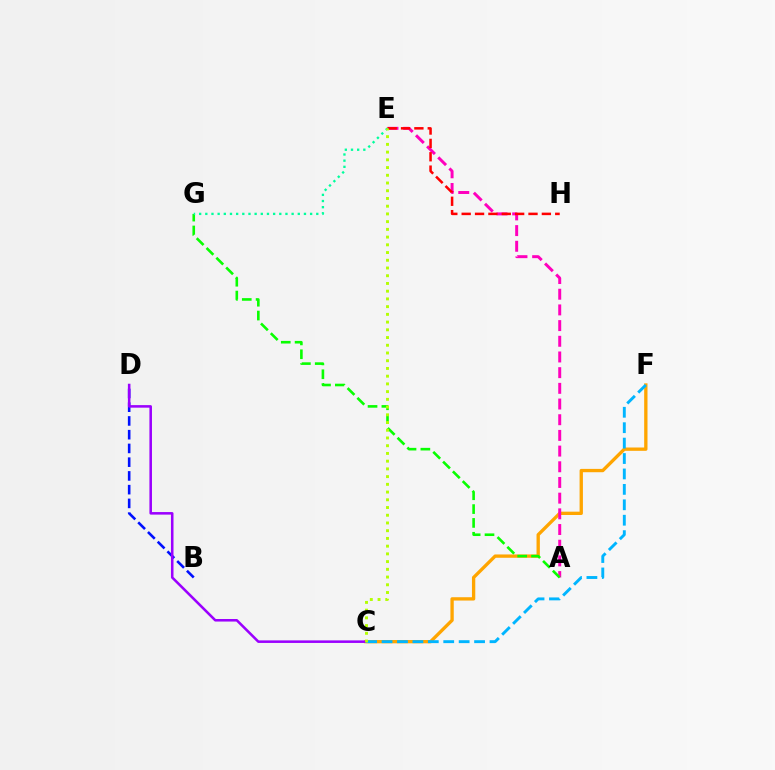{('B', 'D'): [{'color': '#0010ff', 'line_style': 'dashed', 'thickness': 1.87}], ('C', 'F'): [{'color': '#ffa500', 'line_style': 'solid', 'thickness': 2.39}, {'color': '#00b5ff', 'line_style': 'dashed', 'thickness': 2.1}], ('A', 'E'): [{'color': '#ff00bd', 'line_style': 'dashed', 'thickness': 2.13}], ('C', 'D'): [{'color': '#9b00ff', 'line_style': 'solid', 'thickness': 1.84}], ('E', 'H'): [{'color': '#ff0000', 'line_style': 'dashed', 'thickness': 1.82}], ('A', 'G'): [{'color': '#08ff00', 'line_style': 'dashed', 'thickness': 1.88}], ('E', 'G'): [{'color': '#00ff9d', 'line_style': 'dotted', 'thickness': 1.68}], ('C', 'E'): [{'color': '#b3ff00', 'line_style': 'dotted', 'thickness': 2.1}]}